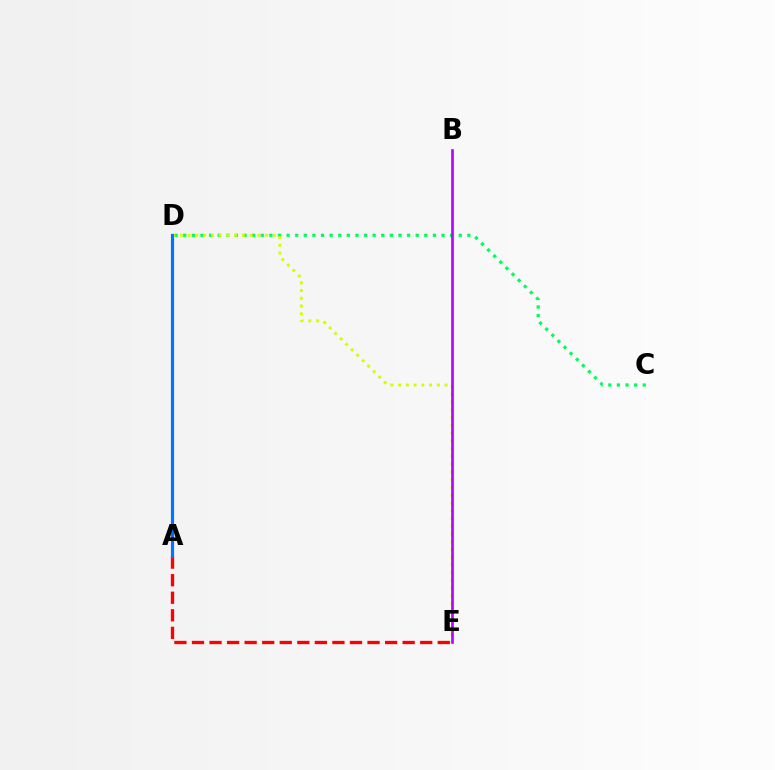{('A', 'E'): [{'color': '#ff0000', 'line_style': 'dashed', 'thickness': 2.39}], ('C', 'D'): [{'color': '#00ff5c', 'line_style': 'dotted', 'thickness': 2.34}], ('D', 'E'): [{'color': '#d1ff00', 'line_style': 'dotted', 'thickness': 2.1}], ('B', 'E'): [{'color': '#b900ff', 'line_style': 'solid', 'thickness': 1.91}], ('A', 'D'): [{'color': '#0074ff', 'line_style': 'solid', 'thickness': 2.28}]}